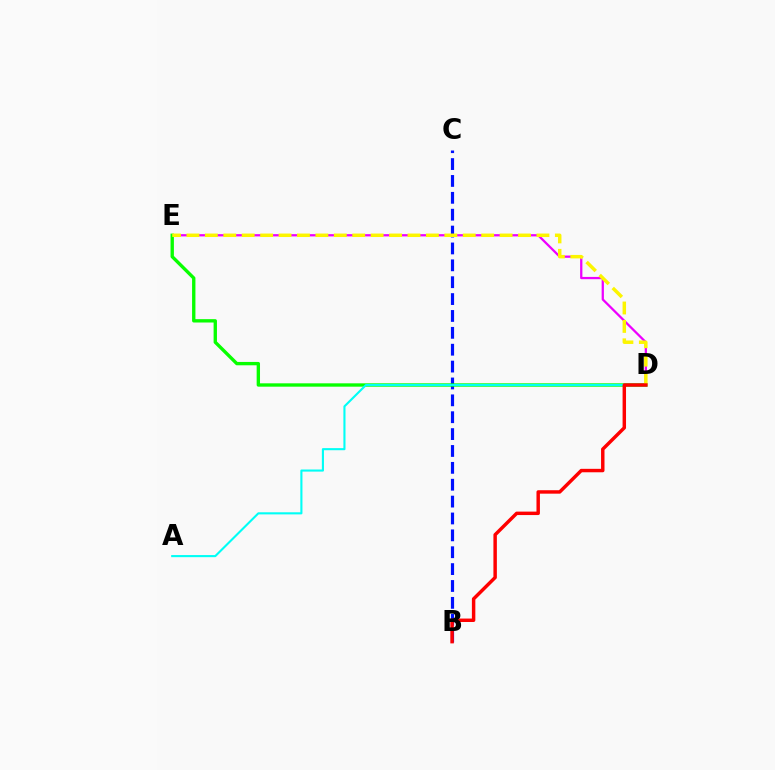{('D', 'E'): [{'color': '#ee00ff', 'line_style': 'solid', 'thickness': 1.63}, {'color': '#08ff00', 'line_style': 'solid', 'thickness': 2.42}, {'color': '#fcf500', 'line_style': 'dashed', 'thickness': 2.5}], ('B', 'C'): [{'color': '#0010ff', 'line_style': 'dashed', 'thickness': 2.29}], ('A', 'D'): [{'color': '#00fff6', 'line_style': 'solid', 'thickness': 1.52}], ('B', 'D'): [{'color': '#ff0000', 'line_style': 'solid', 'thickness': 2.48}]}